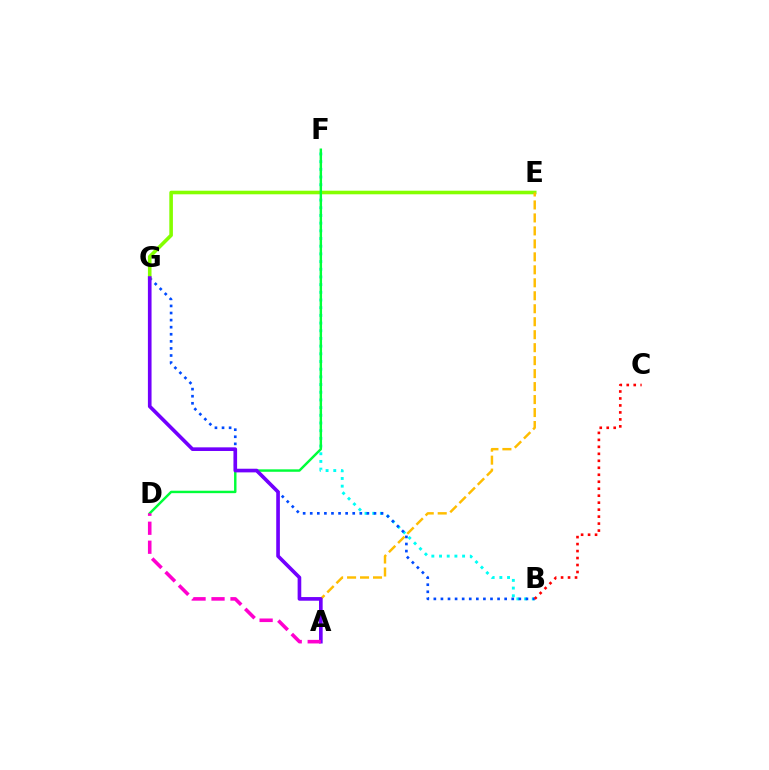{('B', 'F'): [{'color': '#00fff6', 'line_style': 'dotted', 'thickness': 2.09}], ('B', 'G'): [{'color': '#004bff', 'line_style': 'dotted', 'thickness': 1.92}], ('E', 'G'): [{'color': '#84ff00', 'line_style': 'solid', 'thickness': 2.59}], ('D', 'F'): [{'color': '#00ff39', 'line_style': 'solid', 'thickness': 1.76}], ('A', 'E'): [{'color': '#ffbd00', 'line_style': 'dashed', 'thickness': 1.76}], ('A', 'G'): [{'color': '#7200ff', 'line_style': 'solid', 'thickness': 2.63}], ('A', 'D'): [{'color': '#ff00cf', 'line_style': 'dashed', 'thickness': 2.58}], ('B', 'C'): [{'color': '#ff0000', 'line_style': 'dotted', 'thickness': 1.9}]}